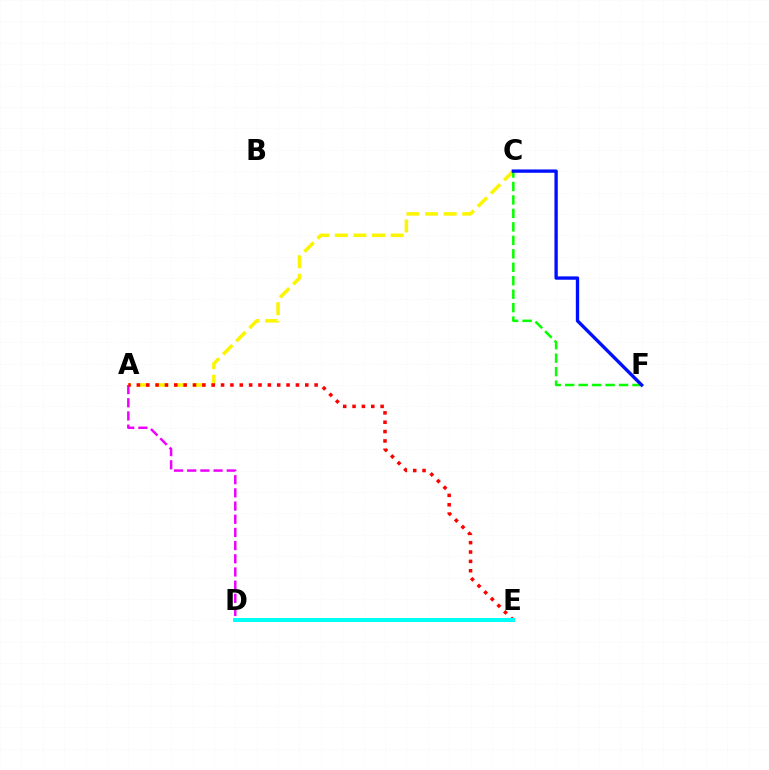{('A', 'C'): [{'color': '#fcf500', 'line_style': 'dashed', 'thickness': 2.53}], ('A', 'D'): [{'color': '#ee00ff', 'line_style': 'dashed', 'thickness': 1.79}], ('C', 'F'): [{'color': '#08ff00', 'line_style': 'dashed', 'thickness': 1.83}, {'color': '#0010ff', 'line_style': 'solid', 'thickness': 2.4}], ('A', 'E'): [{'color': '#ff0000', 'line_style': 'dotted', 'thickness': 2.54}], ('D', 'E'): [{'color': '#00fff6', 'line_style': 'solid', 'thickness': 2.87}]}